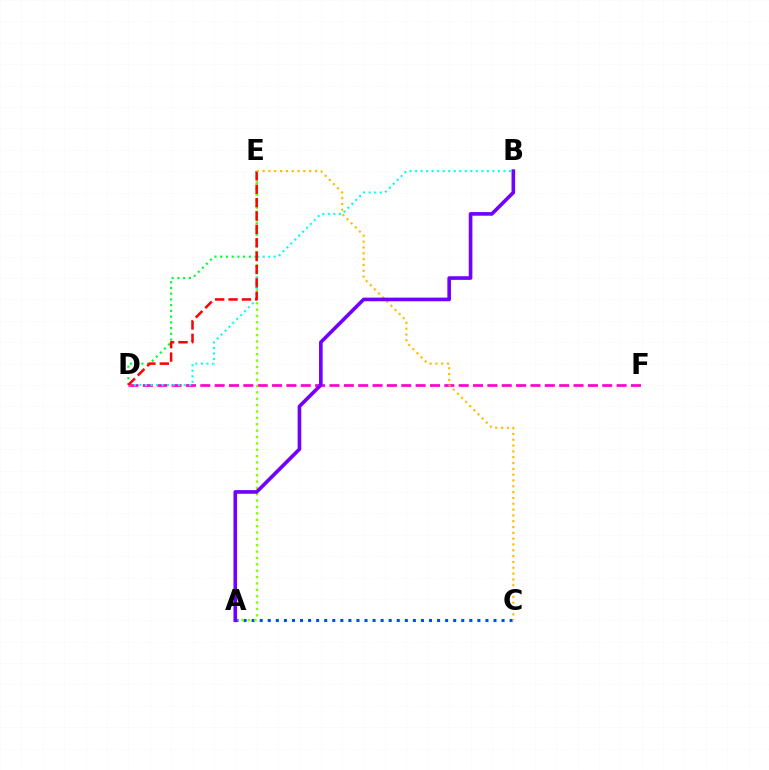{('D', 'F'): [{'color': '#ff00cf', 'line_style': 'dashed', 'thickness': 1.95}], ('D', 'E'): [{'color': '#00ff39', 'line_style': 'dotted', 'thickness': 1.56}, {'color': '#ff0000', 'line_style': 'dashed', 'thickness': 1.82}], ('A', 'C'): [{'color': '#004bff', 'line_style': 'dotted', 'thickness': 2.19}], ('A', 'E'): [{'color': '#84ff00', 'line_style': 'dotted', 'thickness': 1.73}], ('B', 'D'): [{'color': '#00fff6', 'line_style': 'dotted', 'thickness': 1.5}], ('C', 'E'): [{'color': '#ffbd00', 'line_style': 'dotted', 'thickness': 1.58}], ('A', 'B'): [{'color': '#7200ff', 'line_style': 'solid', 'thickness': 2.61}]}